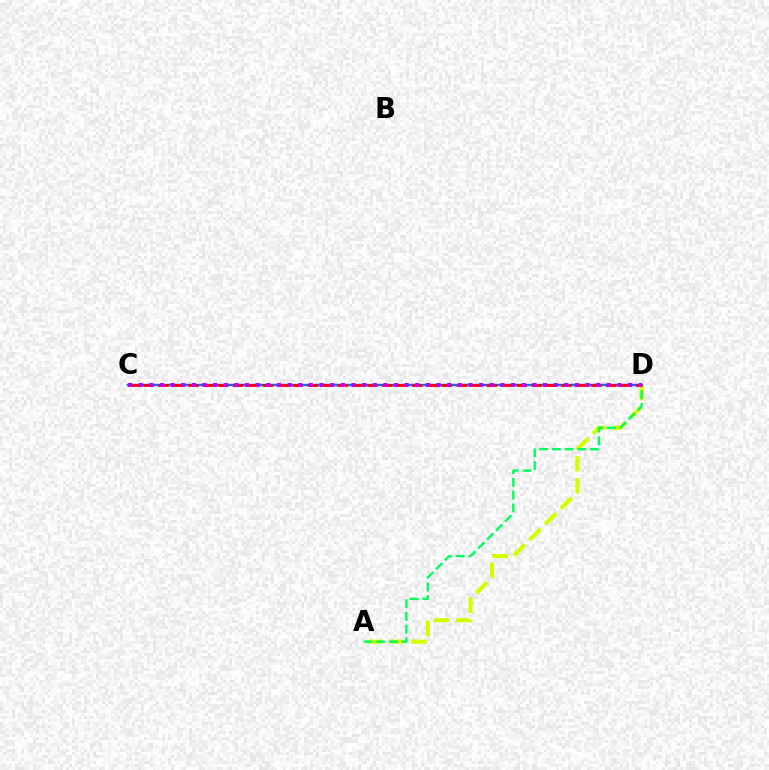{('A', 'D'): [{'color': '#d1ff00', 'line_style': 'dashed', 'thickness': 2.99}, {'color': '#00ff5c', 'line_style': 'dashed', 'thickness': 1.73}], ('C', 'D'): [{'color': '#0074ff', 'line_style': 'solid', 'thickness': 1.75}, {'color': '#ff0000', 'line_style': 'dashed', 'thickness': 2.03}, {'color': '#b900ff', 'line_style': 'dotted', 'thickness': 2.89}]}